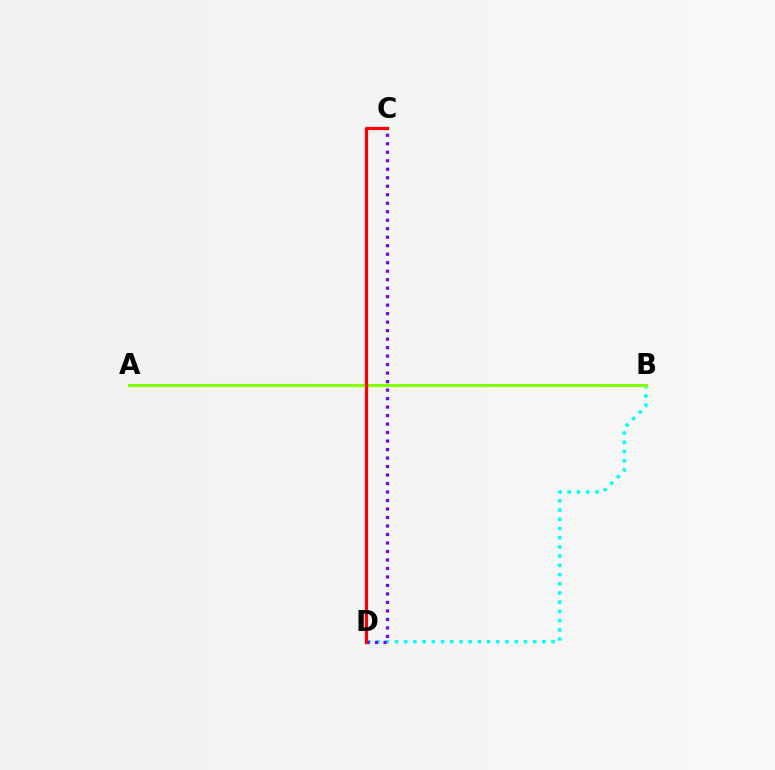{('B', 'D'): [{'color': '#00fff6', 'line_style': 'dotted', 'thickness': 2.5}], ('C', 'D'): [{'color': '#7200ff', 'line_style': 'dotted', 'thickness': 2.31}, {'color': '#ff0000', 'line_style': 'solid', 'thickness': 2.32}], ('A', 'B'): [{'color': '#84ff00', 'line_style': 'solid', 'thickness': 2.25}]}